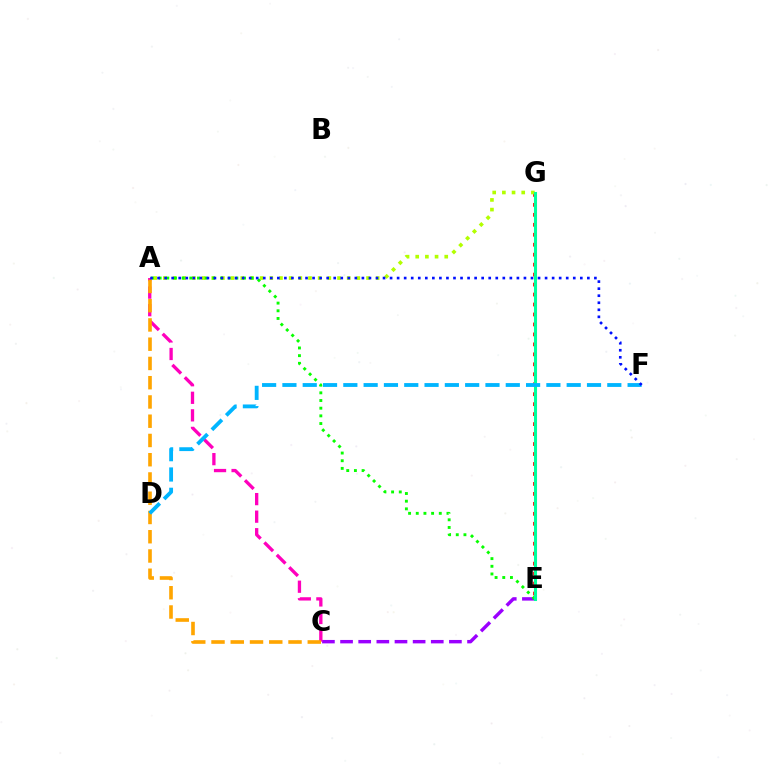{('E', 'G'): [{'color': '#ff0000', 'line_style': 'dotted', 'thickness': 2.71}, {'color': '#00ff9d', 'line_style': 'solid', 'thickness': 2.21}], ('A', 'G'): [{'color': '#b3ff00', 'line_style': 'dotted', 'thickness': 2.63}], ('C', 'E'): [{'color': '#9b00ff', 'line_style': 'dashed', 'thickness': 2.46}], ('A', 'C'): [{'color': '#ff00bd', 'line_style': 'dashed', 'thickness': 2.38}, {'color': '#ffa500', 'line_style': 'dashed', 'thickness': 2.62}], ('A', 'E'): [{'color': '#08ff00', 'line_style': 'dotted', 'thickness': 2.09}], ('D', 'F'): [{'color': '#00b5ff', 'line_style': 'dashed', 'thickness': 2.76}], ('A', 'F'): [{'color': '#0010ff', 'line_style': 'dotted', 'thickness': 1.91}]}